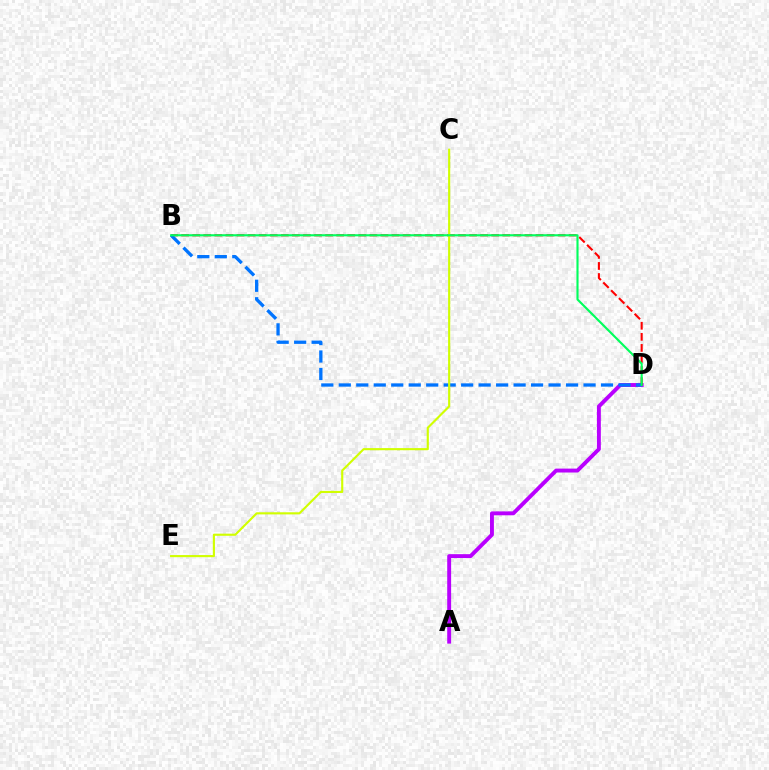{('A', 'D'): [{'color': '#b900ff', 'line_style': 'solid', 'thickness': 2.81}], ('B', 'D'): [{'color': '#ff0000', 'line_style': 'dashed', 'thickness': 1.5}, {'color': '#0074ff', 'line_style': 'dashed', 'thickness': 2.37}, {'color': '#00ff5c', 'line_style': 'solid', 'thickness': 1.53}], ('C', 'E'): [{'color': '#d1ff00', 'line_style': 'solid', 'thickness': 1.54}]}